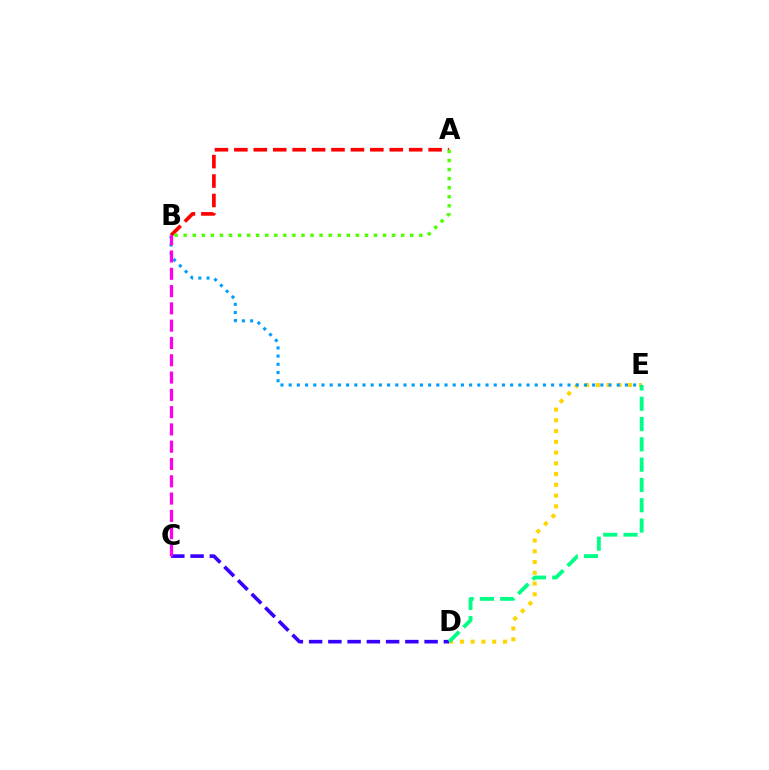{('C', 'D'): [{'color': '#3700ff', 'line_style': 'dashed', 'thickness': 2.61}], ('A', 'B'): [{'color': '#ff0000', 'line_style': 'dashed', 'thickness': 2.64}, {'color': '#4fff00', 'line_style': 'dotted', 'thickness': 2.46}], ('D', 'E'): [{'color': '#ffd500', 'line_style': 'dotted', 'thickness': 2.92}, {'color': '#00ff86', 'line_style': 'dashed', 'thickness': 2.76}], ('B', 'E'): [{'color': '#009eff', 'line_style': 'dotted', 'thickness': 2.23}], ('B', 'C'): [{'color': '#ff00ed', 'line_style': 'dashed', 'thickness': 2.35}]}